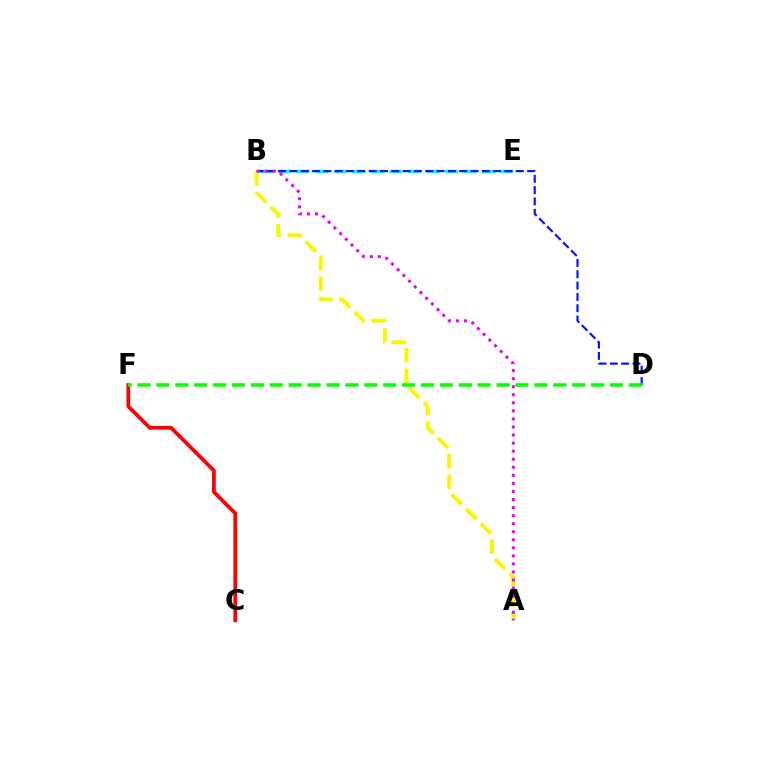{('C', 'F'): [{'color': '#ff0000', 'line_style': 'solid', 'thickness': 2.7}], ('B', 'E'): [{'color': '#00fff6', 'line_style': 'dashed', 'thickness': 2.52}], ('A', 'B'): [{'color': '#fcf500', 'line_style': 'dashed', 'thickness': 2.8}, {'color': '#ee00ff', 'line_style': 'dotted', 'thickness': 2.19}], ('B', 'D'): [{'color': '#0010ff', 'line_style': 'dashed', 'thickness': 1.54}], ('D', 'F'): [{'color': '#08ff00', 'line_style': 'dashed', 'thickness': 2.57}]}